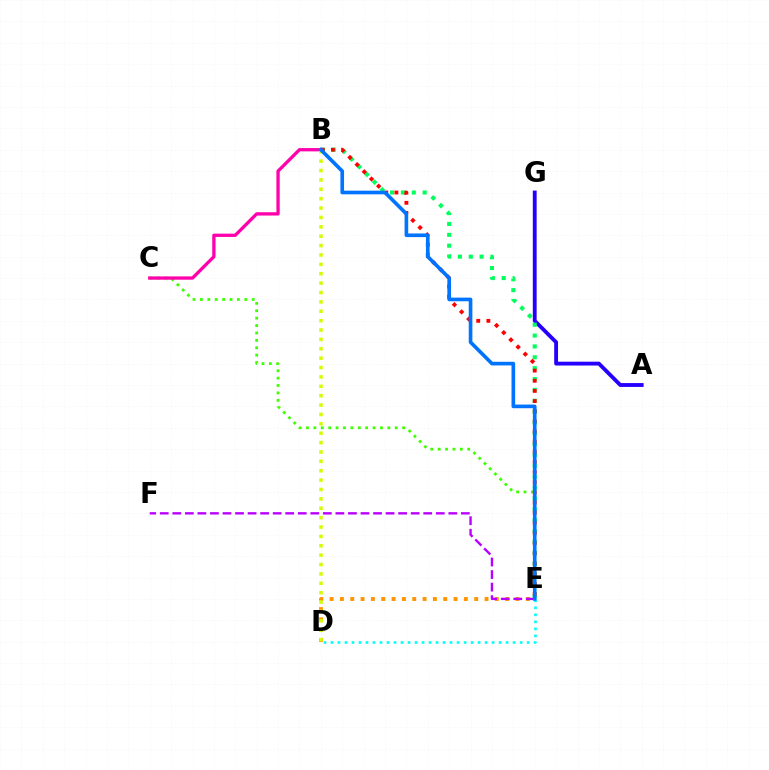{('D', 'E'): [{'color': '#00fff6', 'line_style': 'dotted', 'thickness': 1.9}, {'color': '#ff9400', 'line_style': 'dotted', 'thickness': 2.81}], ('A', 'G'): [{'color': '#2500ff', 'line_style': 'solid', 'thickness': 2.77}], ('B', 'E'): [{'color': '#00ff5c', 'line_style': 'dotted', 'thickness': 2.95}, {'color': '#ff0000', 'line_style': 'dotted', 'thickness': 2.76}, {'color': '#0074ff', 'line_style': 'solid', 'thickness': 2.63}], ('C', 'E'): [{'color': '#3dff00', 'line_style': 'dotted', 'thickness': 2.01}], ('E', 'F'): [{'color': '#b900ff', 'line_style': 'dashed', 'thickness': 1.7}], ('B', 'C'): [{'color': '#ff00ac', 'line_style': 'solid', 'thickness': 2.37}], ('B', 'D'): [{'color': '#d1ff00', 'line_style': 'dotted', 'thickness': 2.55}]}